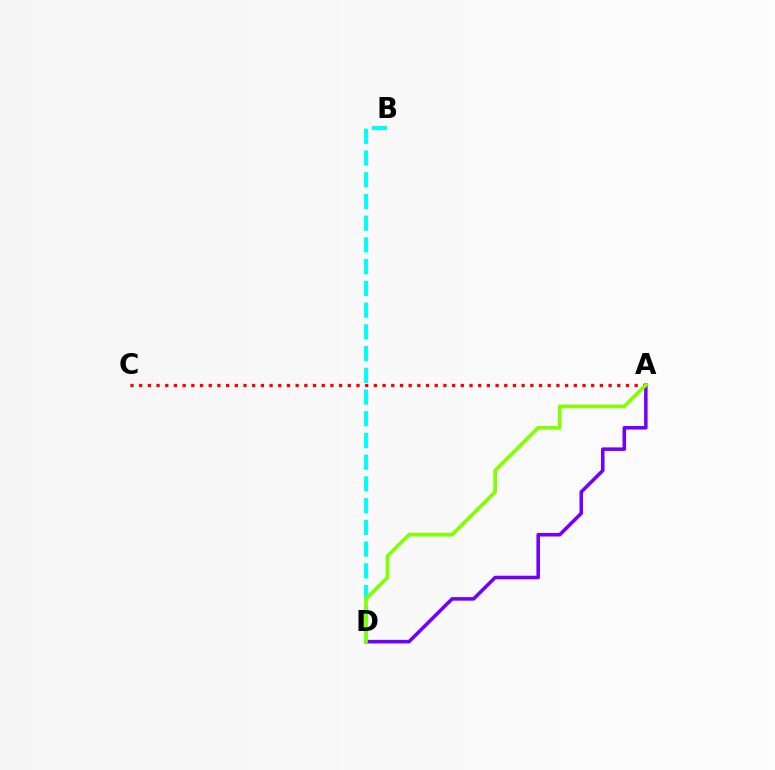{('A', 'C'): [{'color': '#ff0000', 'line_style': 'dotted', 'thickness': 2.36}], ('B', 'D'): [{'color': '#00fff6', 'line_style': 'dashed', 'thickness': 2.95}], ('A', 'D'): [{'color': '#7200ff', 'line_style': 'solid', 'thickness': 2.56}, {'color': '#84ff00', 'line_style': 'solid', 'thickness': 2.65}]}